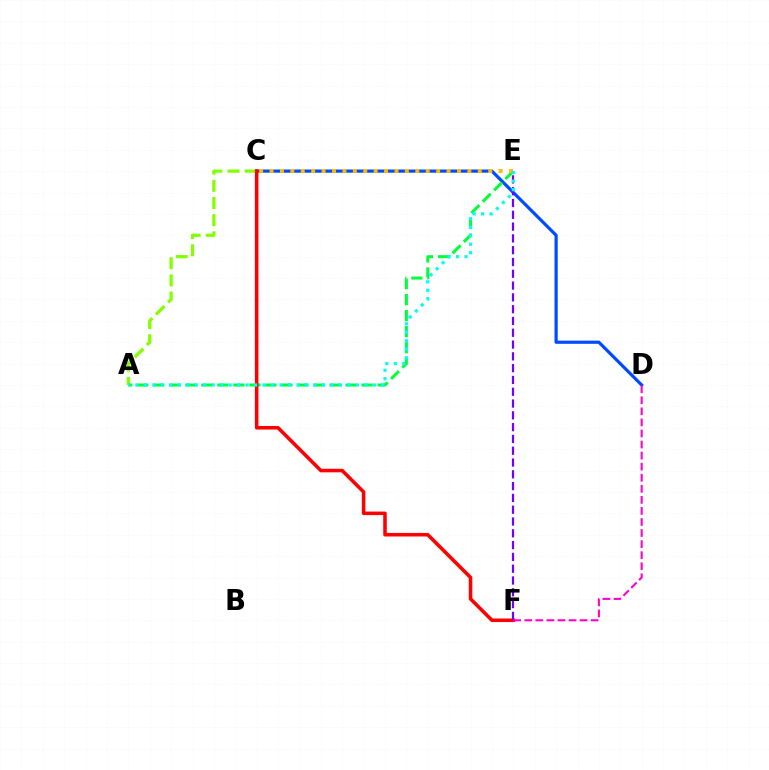{('A', 'C'): [{'color': '#84ff00', 'line_style': 'dashed', 'thickness': 2.33}], ('C', 'D'): [{'color': '#004bff', 'line_style': 'solid', 'thickness': 2.3}], ('A', 'E'): [{'color': '#00ff39', 'line_style': 'dashed', 'thickness': 2.18}, {'color': '#00fff6', 'line_style': 'dotted', 'thickness': 2.3}], ('C', 'E'): [{'color': '#ffbd00', 'line_style': 'dotted', 'thickness': 2.83}], ('C', 'F'): [{'color': '#ff0000', 'line_style': 'solid', 'thickness': 2.55}], ('D', 'F'): [{'color': '#ff00cf', 'line_style': 'dashed', 'thickness': 1.5}], ('E', 'F'): [{'color': '#7200ff', 'line_style': 'dashed', 'thickness': 1.6}]}